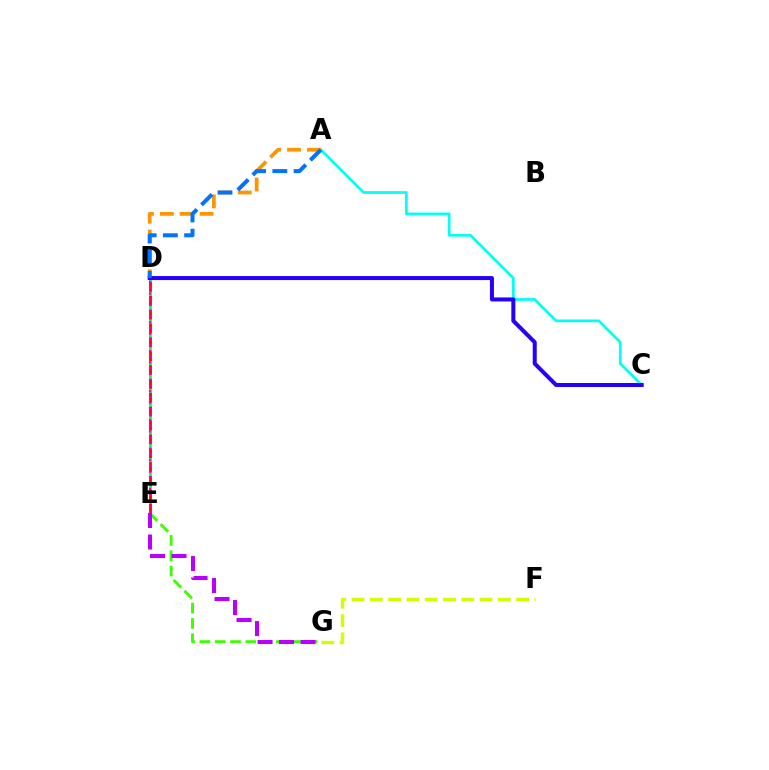{('E', 'G'): [{'color': '#3dff00', 'line_style': 'dashed', 'thickness': 2.08}, {'color': '#b900ff', 'line_style': 'dashed', 'thickness': 2.92}], ('F', 'G'): [{'color': '#d1ff00', 'line_style': 'dashed', 'thickness': 2.48}], ('A', 'C'): [{'color': '#00fff6', 'line_style': 'solid', 'thickness': 1.96}], ('A', 'D'): [{'color': '#ff9400', 'line_style': 'dashed', 'thickness': 2.7}, {'color': '#0074ff', 'line_style': 'dashed', 'thickness': 2.88}], ('D', 'E'): [{'color': '#00ff5c', 'line_style': 'solid', 'thickness': 2.0}, {'color': '#ff0000', 'line_style': 'dashed', 'thickness': 1.88}, {'color': '#ff00ac', 'line_style': 'dotted', 'thickness': 1.56}], ('C', 'D'): [{'color': '#2500ff', 'line_style': 'solid', 'thickness': 2.89}]}